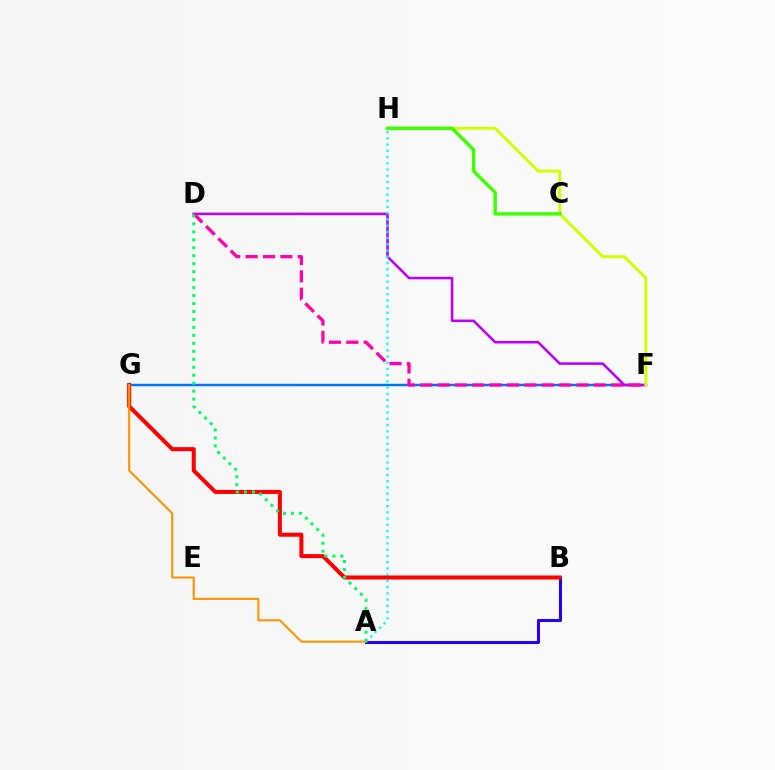{('A', 'B'): [{'color': '#2500ff', 'line_style': 'solid', 'thickness': 2.19}], ('F', 'G'): [{'color': '#0074ff', 'line_style': 'solid', 'thickness': 1.76}], ('D', 'F'): [{'color': '#b900ff', 'line_style': 'solid', 'thickness': 1.83}, {'color': '#ff00ac', 'line_style': 'dashed', 'thickness': 2.36}], ('F', 'H'): [{'color': '#d1ff00', 'line_style': 'solid', 'thickness': 2.13}], ('A', 'H'): [{'color': '#00fff6', 'line_style': 'dotted', 'thickness': 1.69}], ('C', 'H'): [{'color': '#3dff00', 'line_style': 'solid', 'thickness': 2.44}], ('B', 'G'): [{'color': '#ff0000', 'line_style': 'solid', 'thickness': 2.9}], ('A', 'G'): [{'color': '#ff9400', 'line_style': 'solid', 'thickness': 1.51}], ('A', 'D'): [{'color': '#00ff5c', 'line_style': 'dotted', 'thickness': 2.16}]}